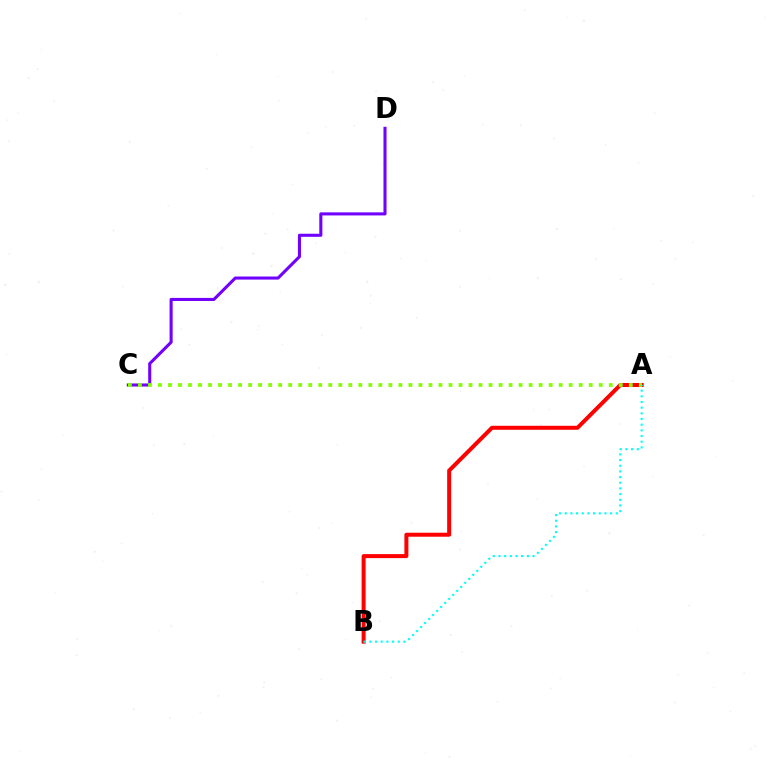{('C', 'D'): [{'color': '#7200ff', 'line_style': 'solid', 'thickness': 2.21}], ('A', 'B'): [{'color': '#ff0000', 'line_style': 'solid', 'thickness': 2.88}, {'color': '#00fff6', 'line_style': 'dotted', 'thickness': 1.54}], ('A', 'C'): [{'color': '#84ff00', 'line_style': 'dotted', 'thickness': 2.72}]}